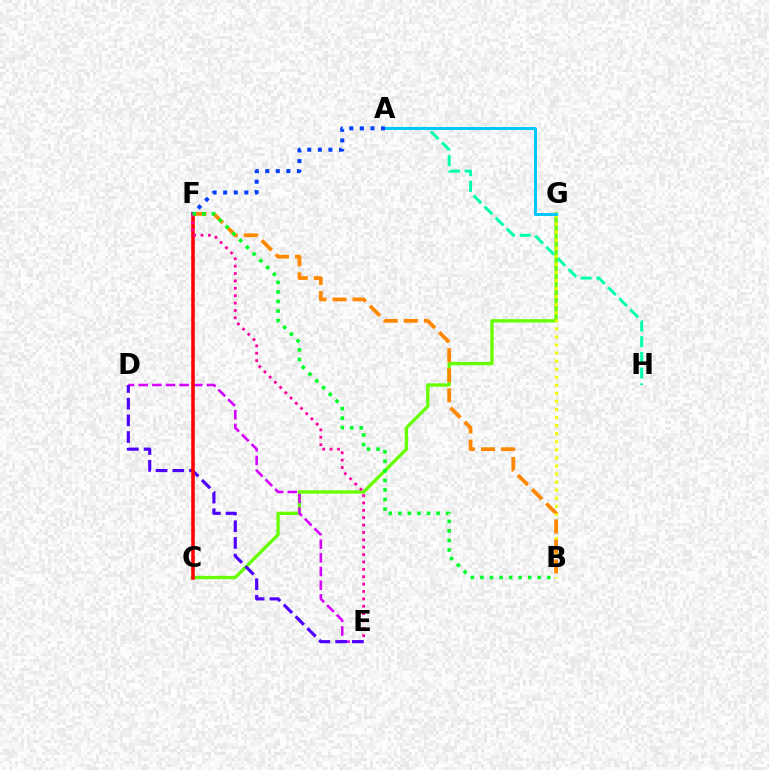{('A', 'H'): [{'color': '#00ffaf', 'line_style': 'dashed', 'thickness': 2.13}], ('C', 'G'): [{'color': '#66ff00', 'line_style': 'solid', 'thickness': 2.38}], ('D', 'E'): [{'color': '#d600ff', 'line_style': 'dashed', 'thickness': 1.86}, {'color': '#4f00ff', 'line_style': 'dashed', 'thickness': 2.27}], ('B', 'G'): [{'color': '#eeff00', 'line_style': 'dotted', 'thickness': 2.19}], ('B', 'F'): [{'color': '#ff8800', 'line_style': 'dashed', 'thickness': 2.72}, {'color': '#00ff27', 'line_style': 'dotted', 'thickness': 2.6}], ('A', 'G'): [{'color': '#00c7ff', 'line_style': 'solid', 'thickness': 2.14}], ('C', 'F'): [{'color': '#ff0000', 'line_style': 'solid', 'thickness': 2.57}], ('E', 'F'): [{'color': '#ff00a0', 'line_style': 'dotted', 'thickness': 2.0}], ('A', 'F'): [{'color': '#003fff', 'line_style': 'dotted', 'thickness': 2.87}]}